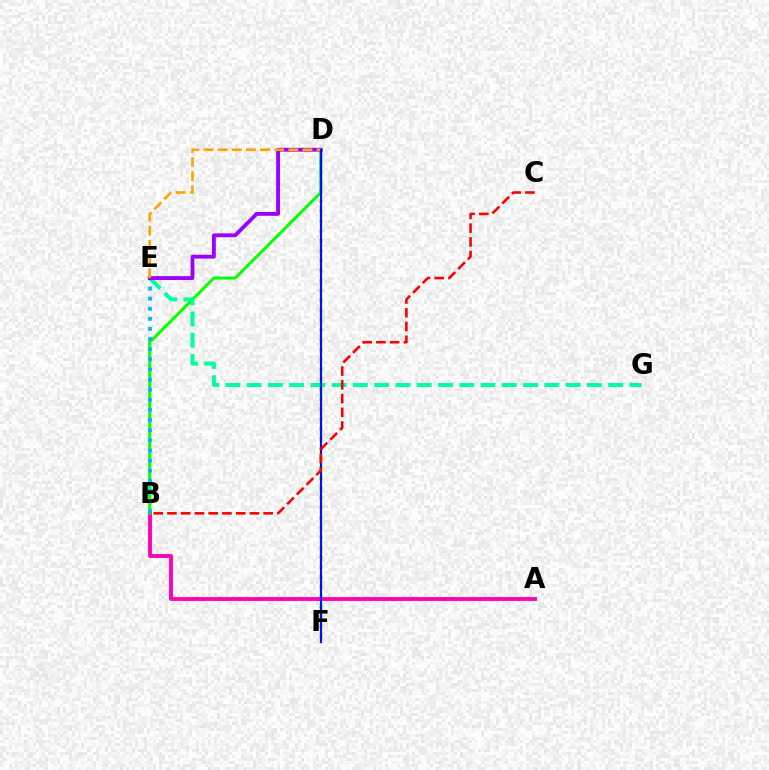{('D', 'F'): [{'color': '#b3ff00', 'line_style': 'dotted', 'thickness': 2.69}, {'color': '#0010ff', 'line_style': 'solid', 'thickness': 1.57}], ('A', 'B'): [{'color': '#ff00bd', 'line_style': 'solid', 'thickness': 2.79}], ('B', 'D'): [{'color': '#08ff00', 'line_style': 'solid', 'thickness': 2.17}], ('E', 'G'): [{'color': '#00ff9d', 'line_style': 'dashed', 'thickness': 2.89}], ('B', 'E'): [{'color': '#00b5ff', 'line_style': 'dotted', 'thickness': 2.75}], ('D', 'E'): [{'color': '#9b00ff', 'line_style': 'solid', 'thickness': 2.76}, {'color': '#ffa500', 'line_style': 'dashed', 'thickness': 1.92}], ('B', 'C'): [{'color': '#ff0000', 'line_style': 'dashed', 'thickness': 1.87}]}